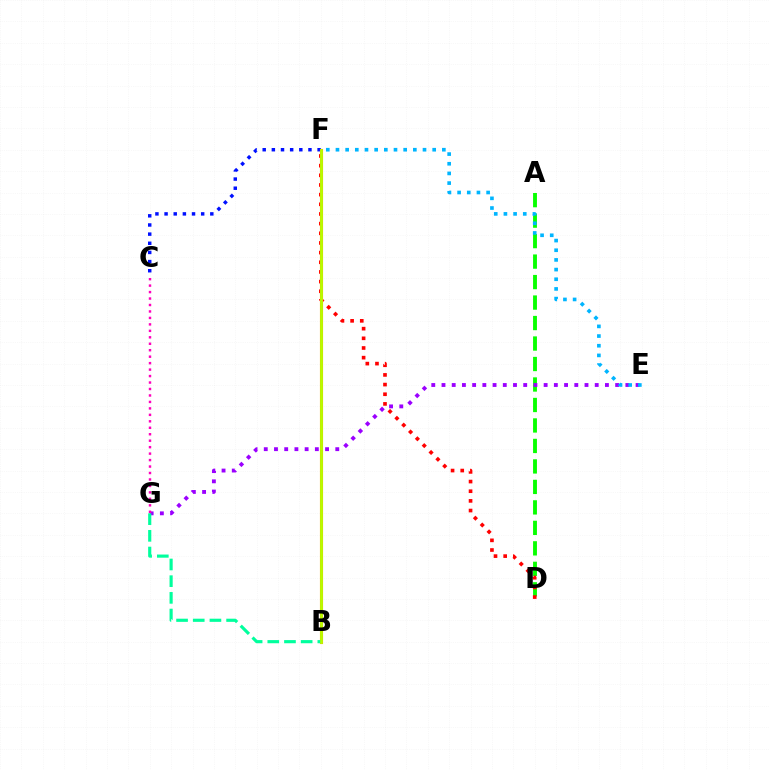{('A', 'D'): [{'color': '#08ff00', 'line_style': 'dashed', 'thickness': 2.78}], ('E', 'G'): [{'color': '#9b00ff', 'line_style': 'dotted', 'thickness': 2.78}], ('D', 'F'): [{'color': '#ff0000', 'line_style': 'dotted', 'thickness': 2.63}], ('C', 'G'): [{'color': '#ff00bd', 'line_style': 'dotted', 'thickness': 1.76}], ('C', 'F'): [{'color': '#0010ff', 'line_style': 'dotted', 'thickness': 2.49}], ('B', 'F'): [{'color': '#ffa500', 'line_style': 'solid', 'thickness': 2.25}, {'color': '#b3ff00', 'line_style': 'solid', 'thickness': 1.87}], ('E', 'F'): [{'color': '#00b5ff', 'line_style': 'dotted', 'thickness': 2.63}], ('B', 'G'): [{'color': '#00ff9d', 'line_style': 'dashed', 'thickness': 2.27}]}